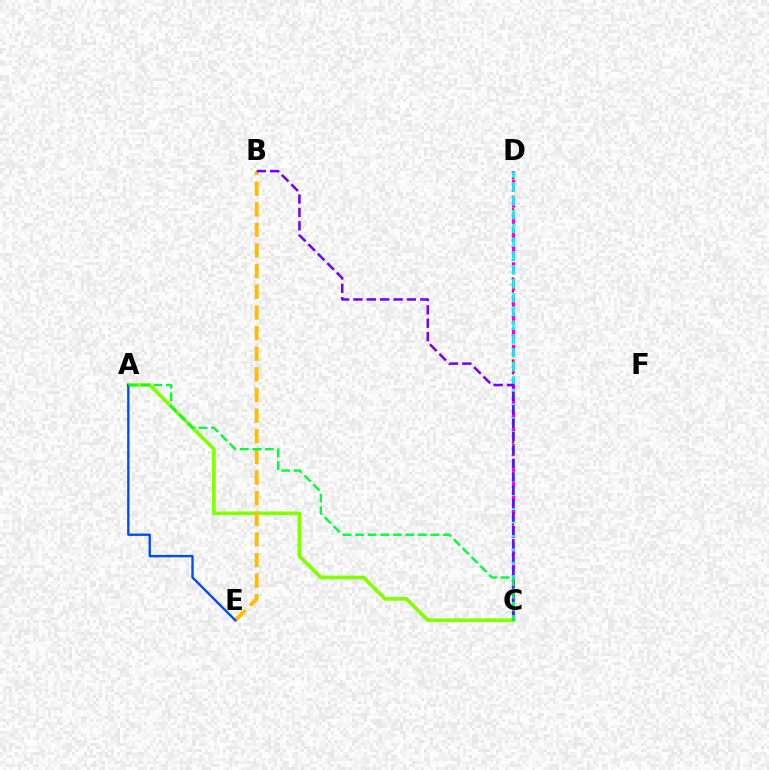{('C', 'D'): [{'color': '#ff0000', 'line_style': 'dotted', 'thickness': 1.71}, {'color': '#ff00cf', 'line_style': 'dashed', 'thickness': 2.24}, {'color': '#00fff6', 'line_style': 'dashed', 'thickness': 1.88}], ('A', 'C'): [{'color': '#84ff00', 'line_style': 'solid', 'thickness': 2.64}, {'color': '#00ff39', 'line_style': 'dashed', 'thickness': 1.71}], ('B', 'E'): [{'color': '#ffbd00', 'line_style': 'dashed', 'thickness': 2.8}], ('A', 'E'): [{'color': '#004bff', 'line_style': 'solid', 'thickness': 1.7}], ('B', 'C'): [{'color': '#7200ff', 'line_style': 'dashed', 'thickness': 1.82}]}